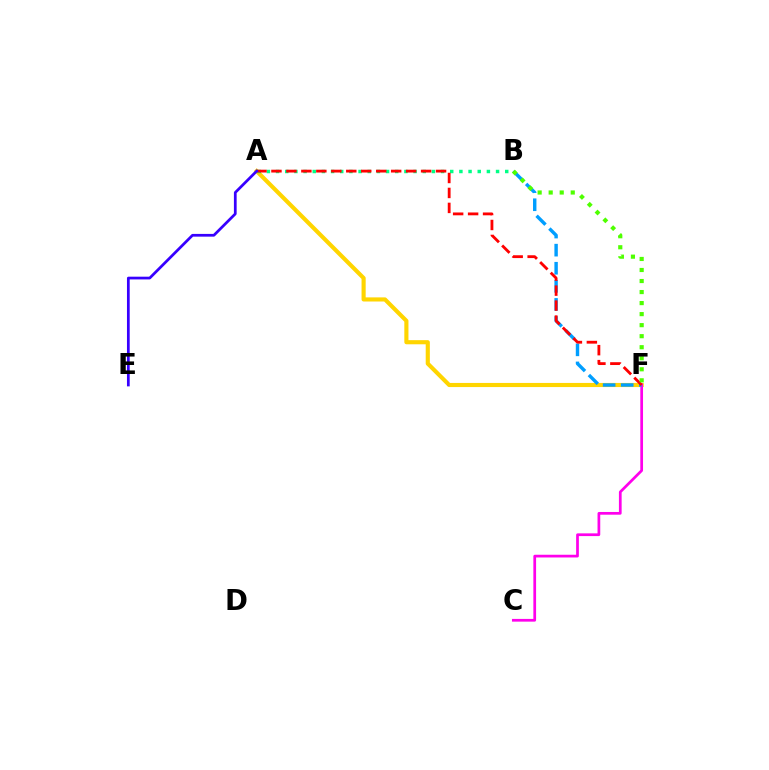{('A', 'F'): [{'color': '#ffd500', 'line_style': 'solid', 'thickness': 2.97}, {'color': '#ff0000', 'line_style': 'dashed', 'thickness': 2.03}], ('A', 'B'): [{'color': '#00ff86', 'line_style': 'dotted', 'thickness': 2.49}], ('C', 'F'): [{'color': '#ff00ed', 'line_style': 'solid', 'thickness': 1.96}], ('B', 'F'): [{'color': '#009eff', 'line_style': 'dashed', 'thickness': 2.46}, {'color': '#4fff00', 'line_style': 'dotted', 'thickness': 3.0}], ('A', 'E'): [{'color': '#3700ff', 'line_style': 'solid', 'thickness': 1.97}]}